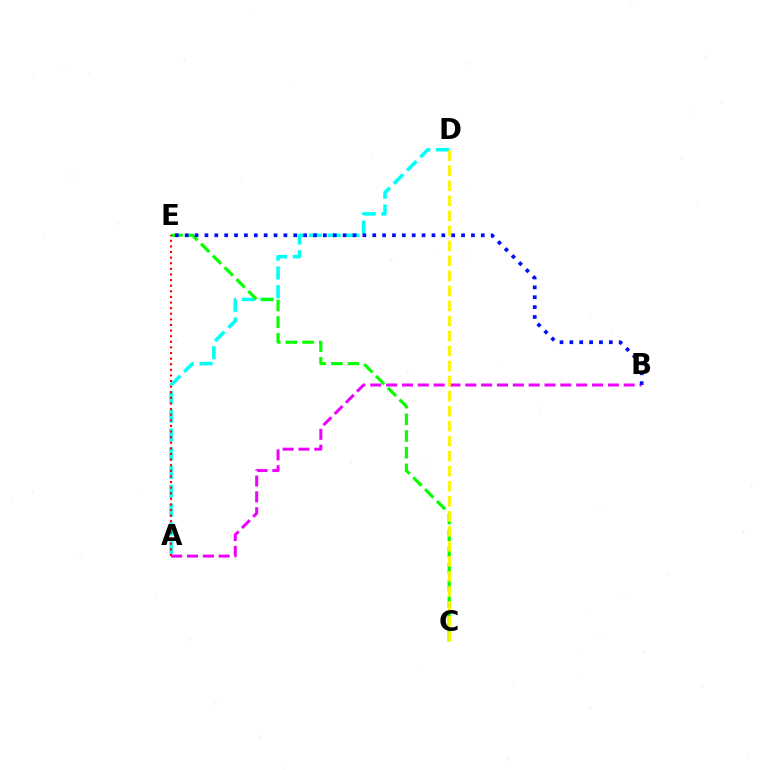{('A', 'D'): [{'color': '#00fff6', 'line_style': 'dashed', 'thickness': 2.55}], ('C', 'E'): [{'color': '#08ff00', 'line_style': 'dashed', 'thickness': 2.27}], ('A', 'E'): [{'color': '#ff0000', 'line_style': 'dotted', 'thickness': 1.52}], ('A', 'B'): [{'color': '#ee00ff', 'line_style': 'dashed', 'thickness': 2.15}], ('B', 'E'): [{'color': '#0010ff', 'line_style': 'dotted', 'thickness': 2.68}], ('C', 'D'): [{'color': '#fcf500', 'line_style': 'dashed', 'thickness': 2.04}]}